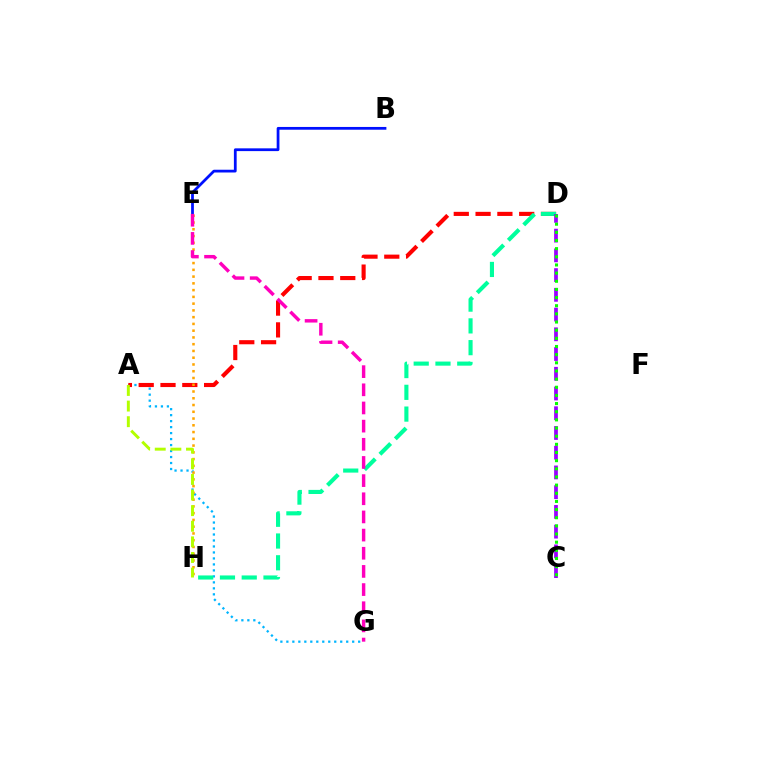{('A', 'G'): [{'color': '#00b5ff', 'line_style': 'dotted', 'thickness': 1.63}], ('A', 'D'): [{'color': '#ff0000', 'line_style': 'dashed', 'thickness': 2.96}], ('B', 'E'): [{'color': '#0010ff', 'line_style': 'solid', 'thickness': 1.99}], ('D', 'H'): [{'color': '#00ff9d', 'line_style': 'dashed', 'thickness': 2.96}], ('C', 'D'): [{'color': '#9b00ff', 'line_style': 'dashed', 'thickness': 2.68}, {'color': '#08ff00', 'line_style': 'dotted', 'thickness': 2.22}], ('E', 'H'): [{'color': '#ffa500', 'line_style': 'dotted', 'thickness': 1.84}], ('E', 'G'): [{'color': '#ff00bd', 'line_style': 'dashed', 'thickness': 2.47}], ('A', 'H'): [{'color': '#b3ff00', 'line_style': 'dashed', 'thickness': 2.12}]}